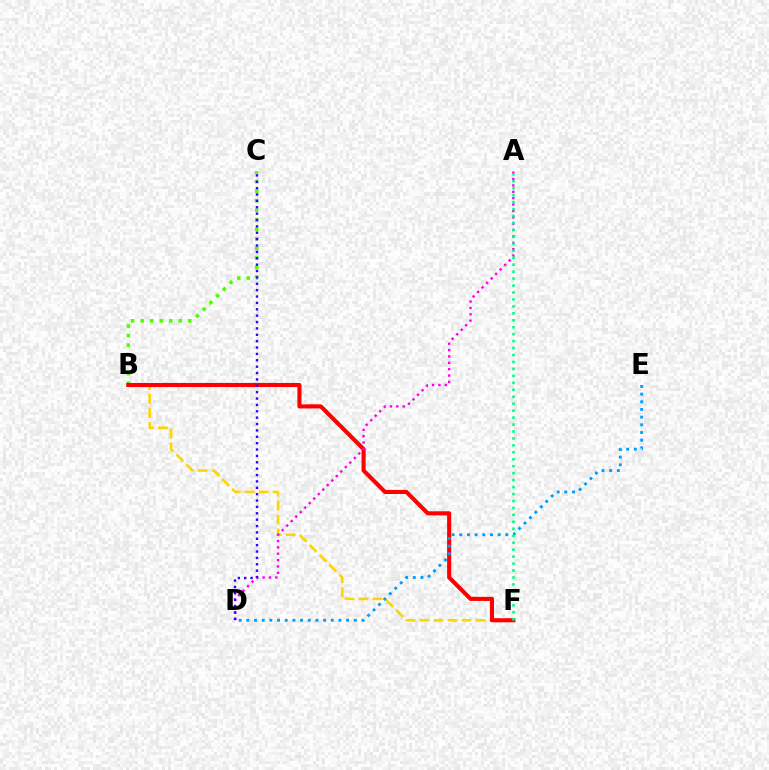{('B', 'F'): [{'color': '#ffd500', 'line_style': 'dashed', 'thickness': 1.9}, {'color': '#ff0000', 'line_style': 'solid', 'thickness': 2.95}], ('B', 'C'): [{'color': '#4fff00', 'line_style': 'dotted', 'thickness': 2.59}], ('A', 'D'): [{'color': '#ff00ed', 'line_style': 'dotted', 'thickness': 1.73}], ('D', 'E'): [{'color': '#009eff', 'line_style': 'dotted', 'thickness': 2.08}], ('C', 'D'): [{'color': '#3700ff', 'line_style': 'dotted', 'thickness': 1.73}], ('A', 'F'): [{'color': '#00ff86', 'line_style': 'dotted', 'thickness': 1.89}]}